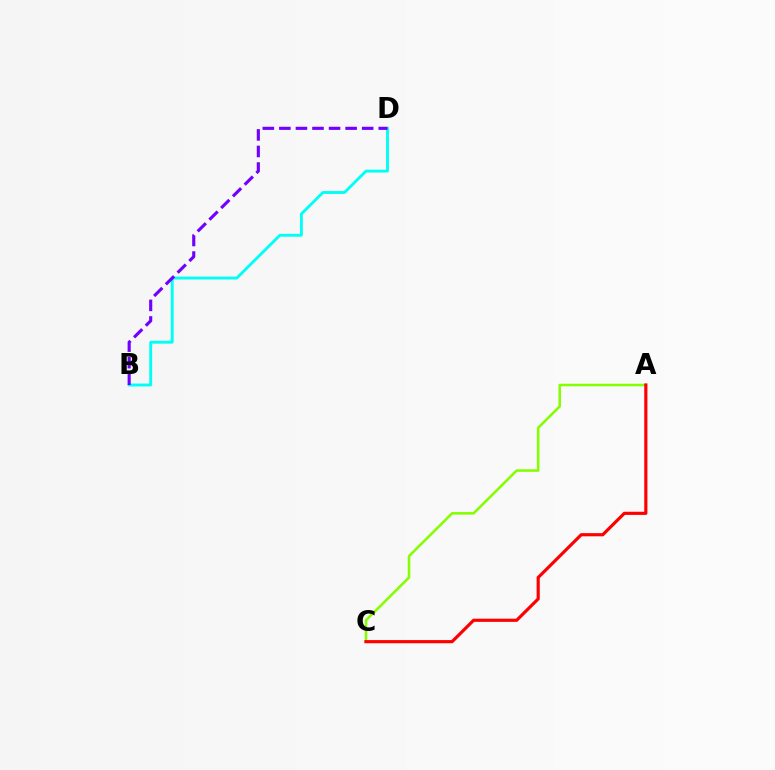{('A', 'C'): [{'color': '#84ff00', 'line_style': 'solid', 'thickness': 1.84}, {'color': '#ff0000', 'line_style': 'solid', 'thickness': 2.28}], ('B', 'D'): [{'color': '#00fff6', 'line_style': 'solid', 'thickness': 2.07}, {'color': '#7200ff', 'line_style': 'dashed', 'thickness': 2.25}]}